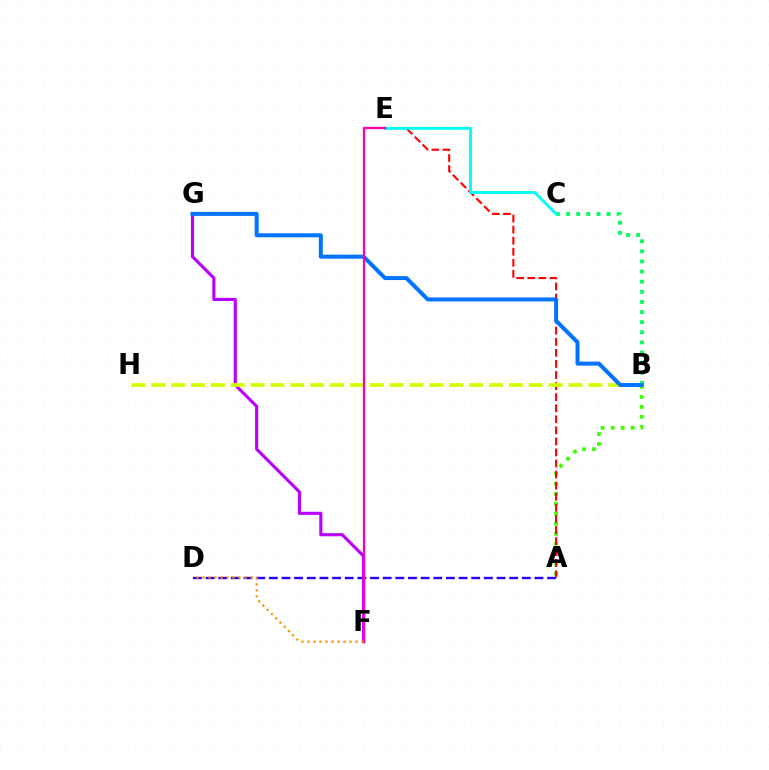{('A', 'D'): [{'color': '#2500ff', 'line_style': 'dashed', 'thickness': 1.72}], ('F', 'G'): [{'color': '#b900ff', 'line_style': 'solid', 'thickness': 2.25}], ('A', 'B'): [{'color': '#3dff00', 'line_style': 'dotted', 'thickness': 2.72}], ('A', 'E'): [{'color': '#ff0000', 'line_style': 'dashed', 'thickness': 1.5}], ('B', 'C'): [{'color': '#00ff5c', 'line_style': 'dotted', 'thickness': 2.75}], ('B', 'H'): [{'color': '#d1ff00', 'line_style': 'dashed', 'thickness': 2.7}], ('C', 'E'): [{'color': '#00fff6', 'line_style': 'solid', 'thickness': 2.1}], ('B', 'G'): [{'color': '#0074ff', 'line_style': 'solid', 'thickness': 2.88}], ('E', 'F'): [{'color': '#ff00ac', 'line_style': 'solid', 'thickness': 1.65}], ('D', 'F'): [{'color': '#ff9400', 'line_style': 'dotted', 'thickness': 1.63}]}